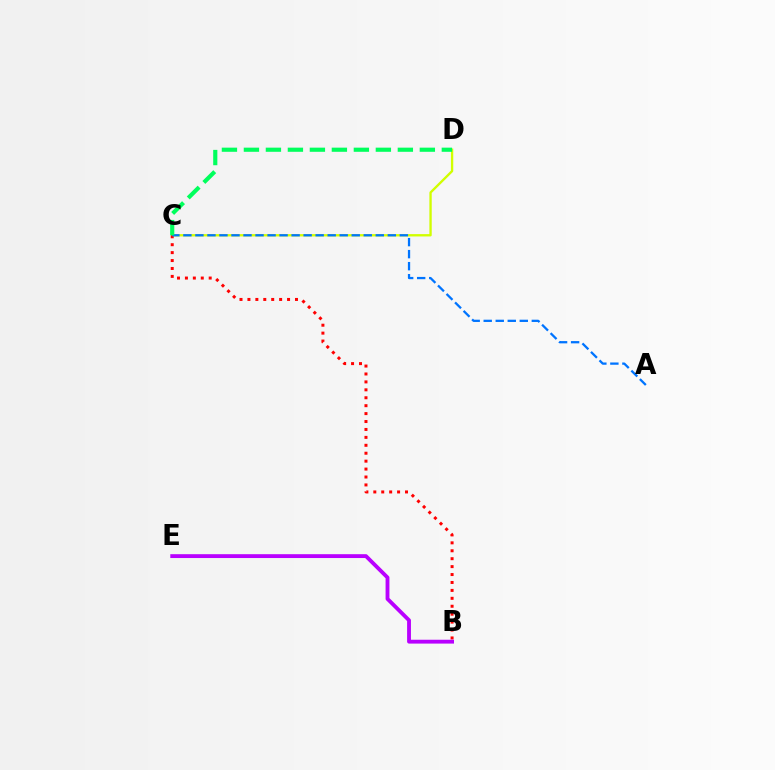{('C', 'D'): [{'color': '#d1ff00', 'line_style': 'solid', 'thickness': 1.69}, {'color': '#00ff5c', 'line_style': 'dashed', 'thickness': 2.99}], ('B', 'C'): [{'color': '#ff0000', 'line_style': 'dotted', 'thickness': 2.15}], ('B', 'E'): [{'color': '#b900ff', 'line_style': 'solid', 'thickness': 2.77}], ('A', 'C'): [{'color': '#0074ff', 'line_style': 'dashed', 'thickness': 1.63}]}